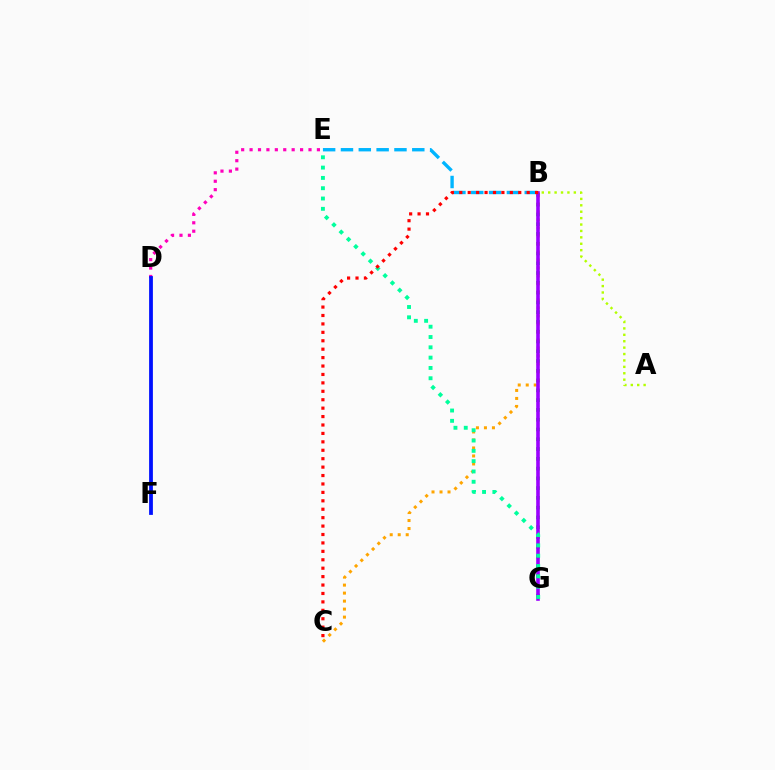{('B', 'G'): [{'color': '#08ff00', 'line_style': 'dotted', 'thickness': 2.66}, {'color': '#9b00ff', 'line_style': 'solid', 'thickness': 2.6}], ('D', 'E'): [{'color': '#ff00bd', 'line_style': 'dotted', 'thickness': 2.29}], ('B', 'C'): [{'color': '#ffa500', 'line_style': 'dotted', 'thickness': 2.17}, {'color': '#ff0000', 'line_style': 'dotted', 'thickness': 2.29}], ('B', 'E'): [{'color': '#00b5ff', 'line_style': 'dashed', 'thickness': 2.42}], ('A', 'B'): [{'color': '#b3ff00', 'line_style': 'dotted', 'thickness': 1.74}], ('E', 'G'): [{'color': '#00ff9d', 'line_style': 'dotted', 'thickness': 2.8}], ('D', 'F'): [{'color': '#0010ff', 'line_style': 'solid', 'thickness': 2.72}]}